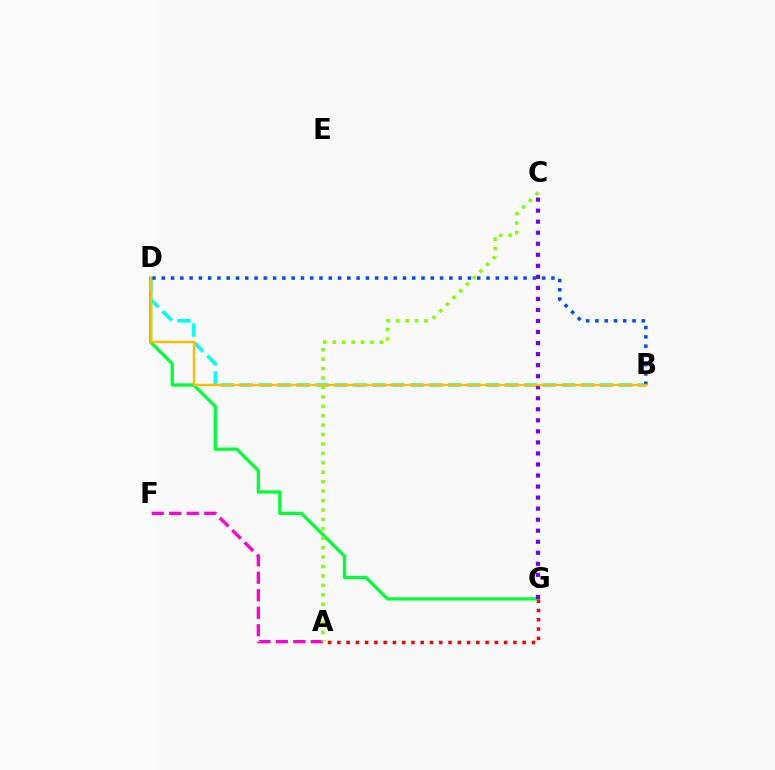{('D', 'G'): [{'color': '#00ff39', 'line_style': 'solid', 'thickness': 2.37}], ('A', 'G'): [{'color': '#ff0000', 'line_style': 'dotted', 'thickness': 2.52}], ('B', 'D'): [{'color': '#00fff6', 'line_style': 'dashed', 'thickness': 2.58}, {'color': '#004bff', 'line_style': 'dotted', 'thickness': 2.52}, {'color': '#ffbd00', 'line_style': 'solid', 'thickness': 1.74}], ('C', 'G'): [{'color': '#7200ff', 'line_style': 'dotted', 'thickness': 3.0}], ('A', 'F'): [{'color': '#ff00cf', 'line_style': 'dashed', 'thickness': 2.38}], ('A', 'C'): [{'color': '#84ff00', 'line_style': 'dotted', 'thickness': 2.56}]}